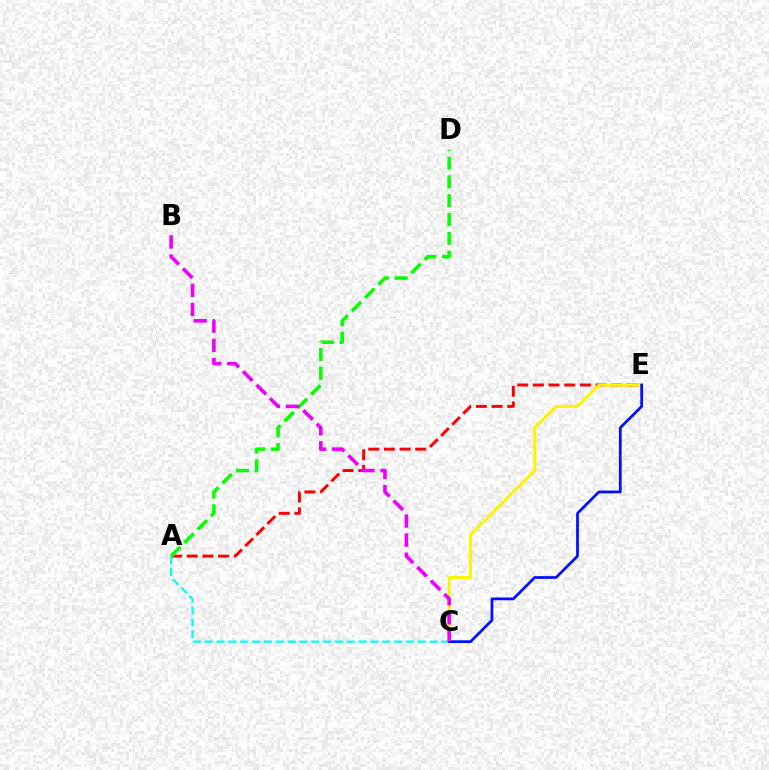{('A', 'E'): [{'color': '#ff0000', 'line_style': 'dashed', 'thickness': 2.13}], ('A', 'C'): [{'color': '#00fff6', 'line_style': 'dashed', 'thickness': 1.61}], ('A', 'D'): [{'color': '#08ff00', 'line_style': 'dashed', 'thickness': 2.56}], ('C', 'E'): [{'color': '#fcf500', 'line_style': 'solid', 'thickness': 2.15}, {'color': '#0010ff', 'line_style': 'solid', 'thickness': 1.98}], ('B', 'C'): [{'color': '#ee00ff', 'line_style': 'dashed', 'thickness': 2.59}]}